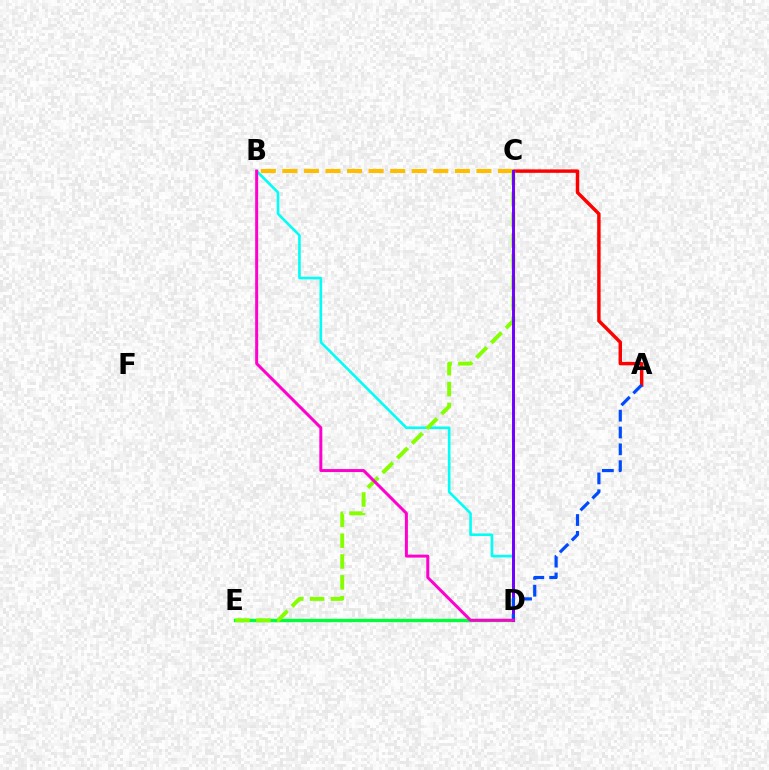{('D', 'E'): [{'color': '#00ff39', 'line_style': 'solid', 'thickness': 2.39}], ('A', 'C'): [{'color': '#ff0000', 'line_style': 'solid', 'thickness': 2.47}], ('B', 'C'): [{'color': '#ffbd00', 'line_style': 'dashed', 'thickness': 2.93}], ('B', 'D'): [{'color': '#00fff6', 'line_style': 'solid', 'thickness': 1.88}, {'color': '#ff00cf', 'line_style': 'solid', 'thickness': 2.15}], ('C', 'E'): [{'color': '#84ff00', 'line_style': 'dashed', 'thickness': 2.83}], ('C', 'D'): [{'color': '#7200ff', 'line_style': 'solid', 'thickness': 2.13}], ('A', 'D'): [{'color': '#004bff', 'line_style': 'dashed', 'thickness': 2.29}]}